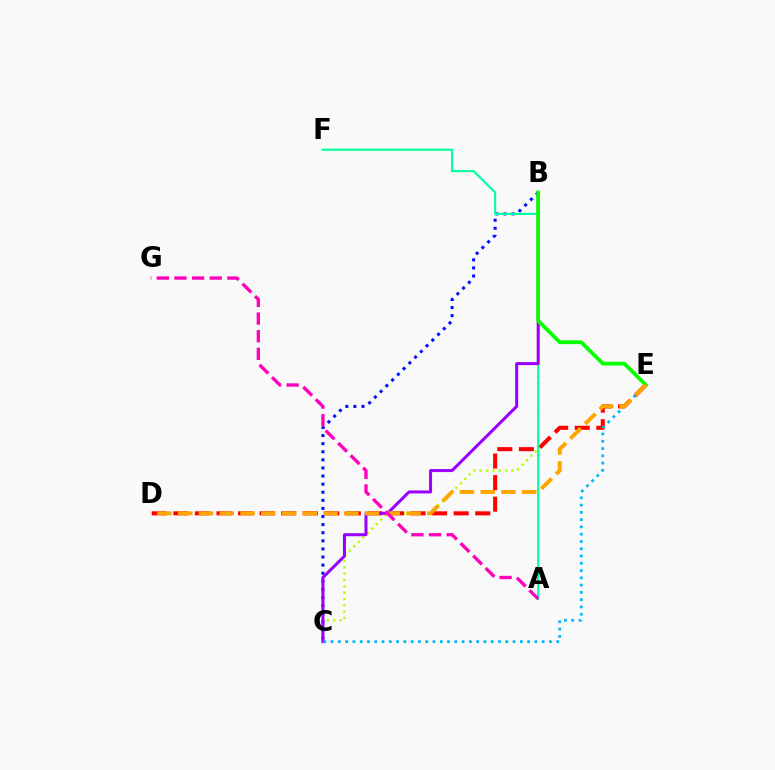{('B', 'C'): [{'color': '#b3ff00', 'line_style': 'dotted', 'thickness': 1.71}, {'color': '#0010ff', 'line_style': 'dotted', 'thickness': 2.2}, {'color': '#9b00ff', 'line_style': 'solid', 'thickness': 2.18}], ('D', 'E'): [{'color': '#ff0000', 'line_style': 'dashed', 'thickness': 2.93}, {'color': '#ffa500', 'line_style': 'dashed', 'thickness': 2.82}], ('A', 'F'): [{'color': '#00ff9d', 'line_style': 'solid', 'thickness': 1.52}], ('C', 'E'): [{'color': '#00b5ff', 'line_style': 'dotted', 'thickness': 1.98}], ('B', 'E'): [{'color': '#08ff00', 'line_style': 'solid', 'thickness': 2.72}], ('A', 'G'): [{'color': '#ff00bd', 'line_style': 'dashed', 'thickness': 2.4}]}